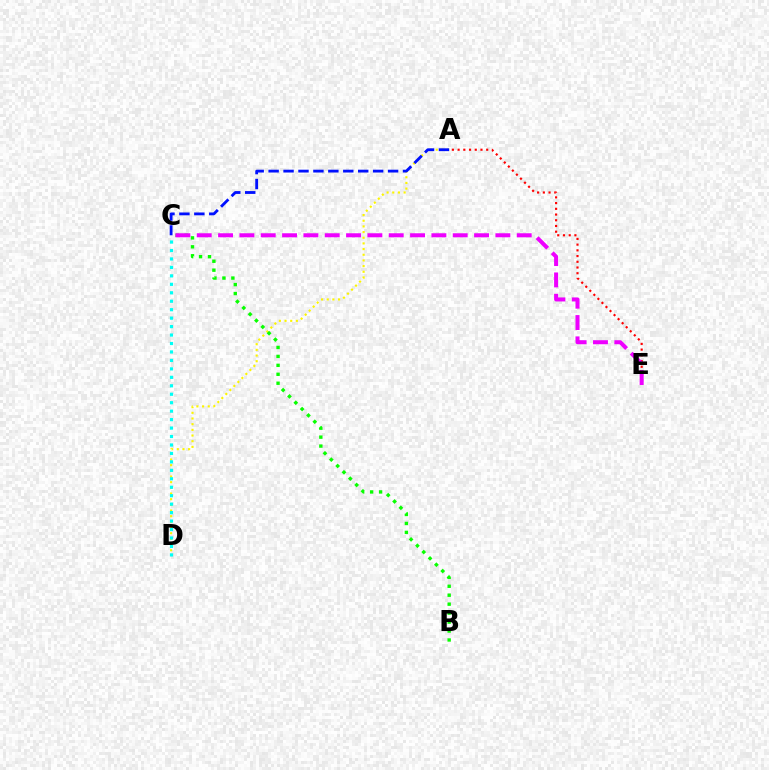{('A', 'D'): [{'color': '#fcf500', 'line_style': 'dotted', 'thickness': 1.54}], ('A', 'C'): [{'color': '#0010ff', 'line_style': 'dashed', 'thickness': 2.03}], ('A', 'E'): [{'color': '#ff0000', 'line_style': 'dotted', 'thickness': 1.55}], ('C', 'D'): [{'color': '#00fff6', 'line_style': 'dotted', 'thickness': 2.3}], ('B', 'C'): [{'color': '#08ff00', 'line_style': 'dotted', 'thickness': 2.43}], ('C', 'E'): [{'color': '#ee00ff', 'line_style': 'dashed', 'thickness': 2.9}]}